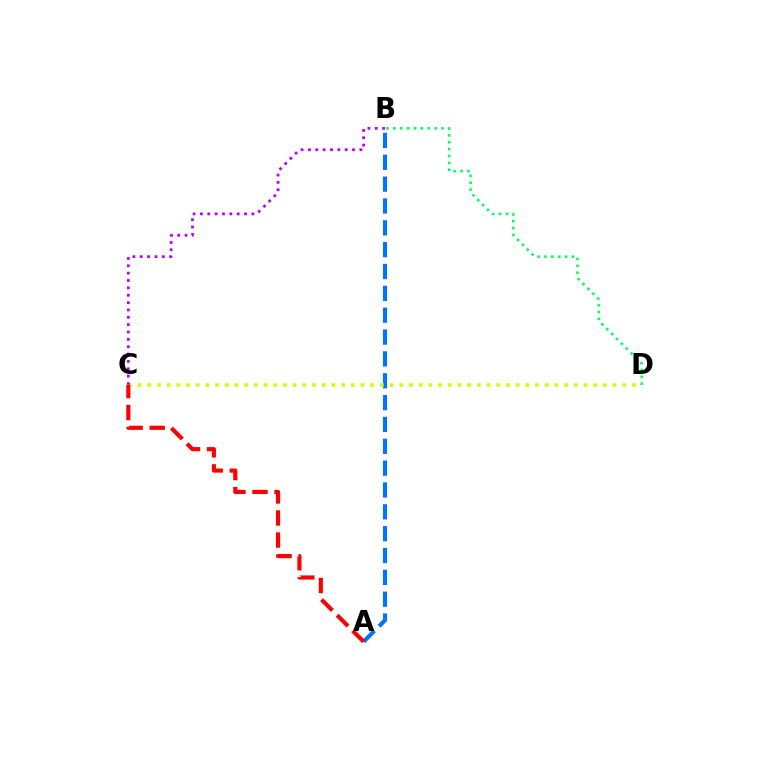{('A', 'B'): [{'color': '#0074ff', 'line_style': 'dashed', 'thickness': 2.97}], ('B', 'D'): [{'color': '#00ff5c', 'line_style': 'dotted', 'thickness': 1.87}], ('C', 'D'): [{'color': '#d1ff00', 'line_style': 'dotted', 'thickness': 2.63}], ('B', 'C'): [{'color': '#b900ff', 'line_style': 'dotted', 'thickness': 2.0}], ('A', 'C'): [{'color': '#ff0000', 'line_style': 'dashed', 'thickness': 3.0}]}